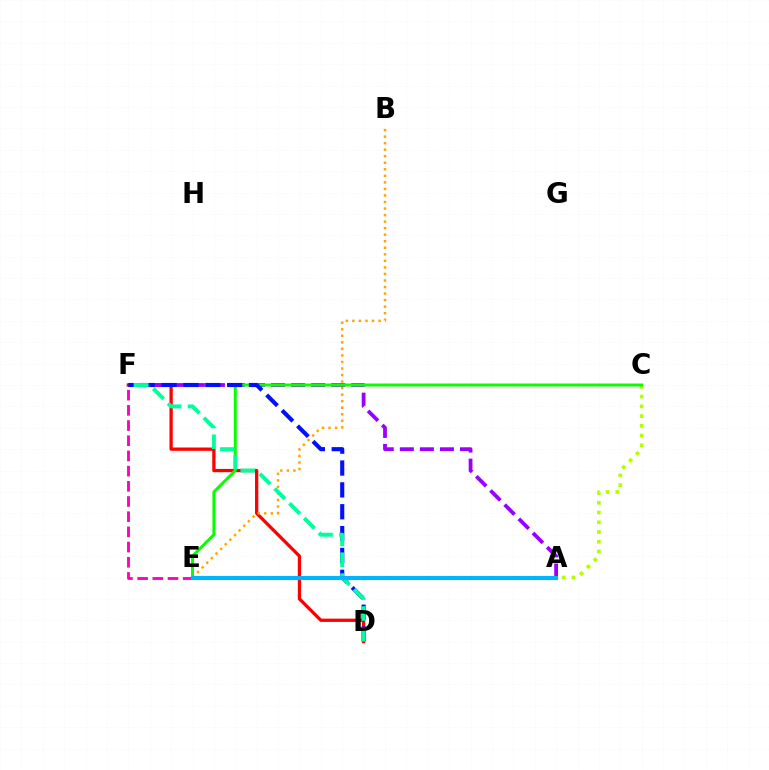{('E', 'F'): [{'color': '#ff00bd', 'line_style': 'dashed', 'thickness': 2.06}], ('A', 'C'): [{'color': '#b3ff00', 'line_style': 'dotted', 'thickness': 2.65}], ('D', 'F'): [{'color': '#ff0000', 'line_style': 'solid', 'thickness': 2.36}, {'color': '#0010ff', 'line_style': 'dashed', 'thickness': 2.97}, {'color': '#00ff9d', 'line_style': 'dashed', 'thickness': 2.84}], ('B', 'E'): [{'color': '#ffa500', 'line_style': 'dotted', 'thickness': 1.78}], ('A', 'F'): [{'color': '#9b00ff', 'line_style': 'dashed', 'thickness': 2.72}], ('C', 'E'): [{'color': '#08ff00', 'line_style': 'solid', 'thickness': 2.14}], ('A', 'E'): [{'color': '#00b5ff', 'line_style': 'solid', 'thickness': 2.96}]}